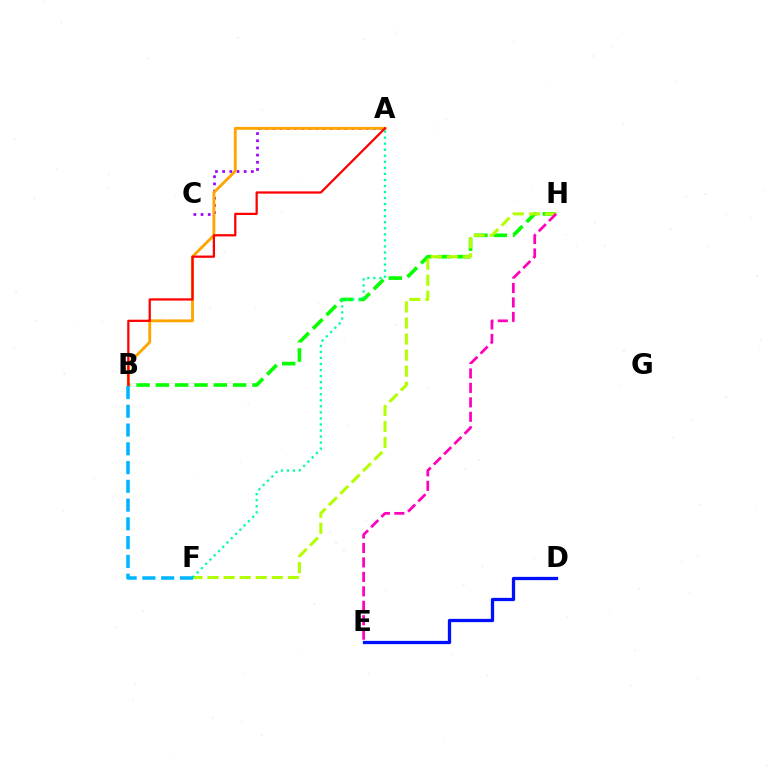{('B', 'H'): [{'color': '#08ff00', 'line_style': 'dashed', 'thickness': 2.62}], ('A', 'C'): [{'color': '#9b00ff', 'line_style': 'dotted', 'thickness': 1.95}], ('A', 'B'): [{'color': '#ffa500', 'line_style': 'solid', 'thickness': 2.07}, {'color': '#ff0000', 'line_style': 'solid', 'thickness': 1.63}], ('F', 'H'): [{'color': '#b3ff00', 'line_style': 'dashed', 'thickness': 2.18}], ('A', 'F'): [{'color': '#00ff9d', 'line_style': 'dotted', 'thickness': 1.64}], ('B', 'F'): [{'color': '#00b5ff', 'line_style': 'dashed', 'thickness': 2.55}], ('E', 'H'): [{'color': '#ff00bd', 'line_style': 'dashed', 'thickness': 1.96}], ('D', 'E'): [{'color': '#0010ff', 'line_style': 'solid', 'thickness': 2.36}]}